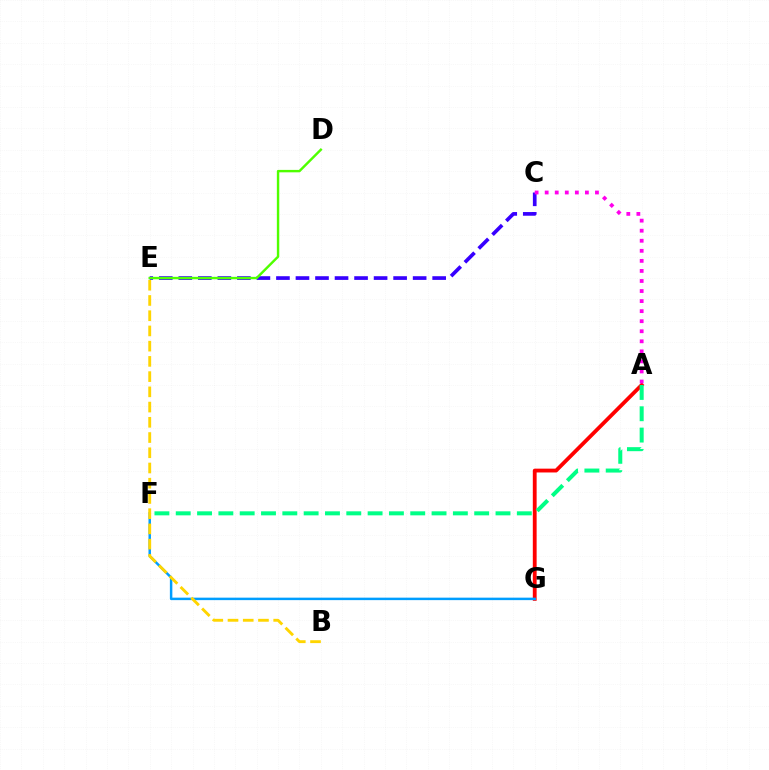{('A', 'G'): [{'color': '#ff0000', 'line_style': 'solid', 'thickness': 2.75}], ('F', 'G'): [{'color': '#009eff', 'line_style': 'solid', 'thickness': 1.78}], ('C', 'E'): [{'color': '#3700ff', 'line_style': 'dashed', 'thickness': 2.65}], ('A', 'C'): [{'color': '#ff00ed', 'line_style': 'dotted', 'thickness': 2.73}], ('B', 'E'): [{'color': '#ffd500', 'line_style': 'dashed', 'thickness': 2.07}], ('A', 'F'): [{'color': '#00ff86', 'line_style': 'dashed', 'thickness': 2.9}], ('D', 'E'): [{'color': '#4fff00', 'line_style': 'solid', 'thickness': 1.74}]}